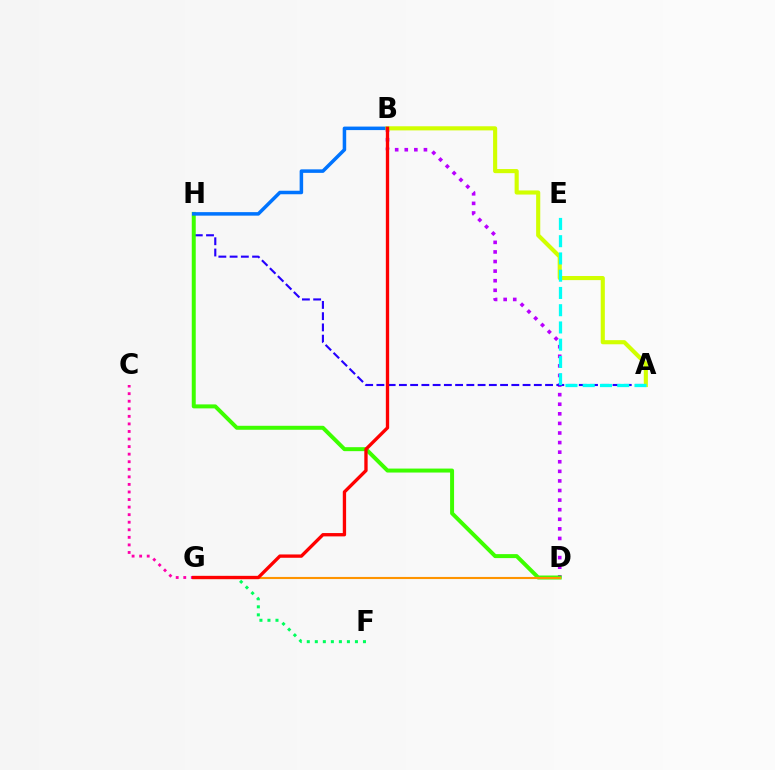{('B', 'D'): [{'color': '#b900ff', 'line_style': 'dotted', 'thickness': 2.6}], ('A', 'H'): [{'color': '#2500ff', 'line_style': 'dashed', 'thickness': 1.53}], ('F', 'G'): [{'color': '#00ff5c', 'line_style': 'dotted', 'thickness': 2.18}], ('D', 'H'): [{'color': '#3dff00', 'line_style': 'solid', 'thickness': 2.86}], ('C', 'G'): [{'color': '#ff00ac', 'line_style': 'dotted', 'thickness': 2.05}], ('B', 'H'): [{'color': '#0074ff', 'line_style': 'solid', 'thickness': 2.53}], ('A', 'B'): [{'color': '#d1ff00', 'line_style': 'solid', 'thickness': 2.96}], ('D', 'G'): [{'color': '#ff9400', 'line_style': 'solid', 'thickness': 1.52}], ('B', 'G'): [{'color': '#ff0000', 'line_style': 'solid', 'thickness': 2.39}], ('A', 'E'): [{'color': '#00fff6', 'line_style': 'dashed', 'thickness': 2.34}]}